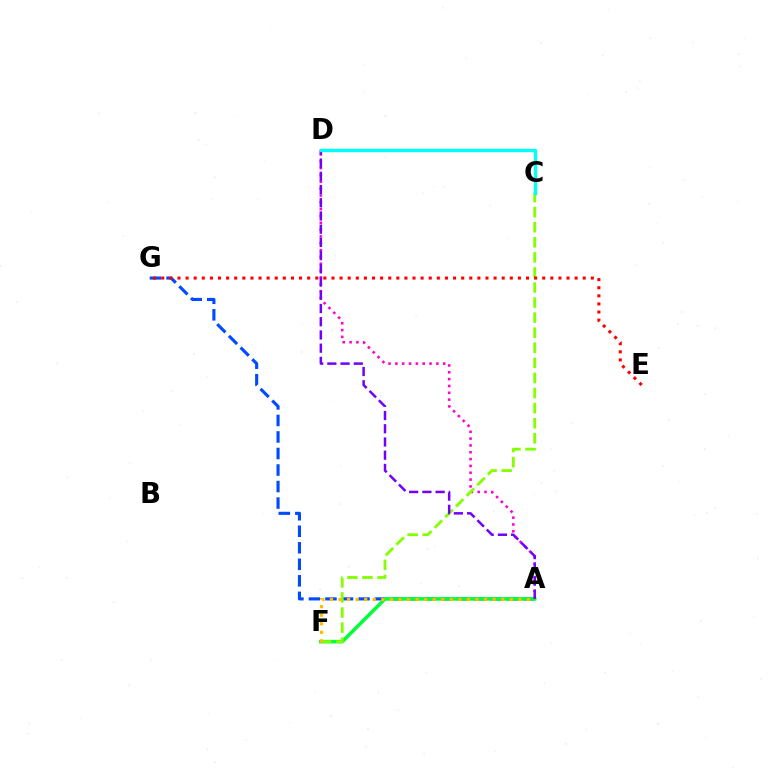{('A', 'G'): [{'color': '#004bff', 'line_style': 'dashed', 'thickness': 2.25}], ('A', 'D'): [{'color': '#ff00cf', 'line_style': 'dotted', 'thickness': 1.86}, {'color': '#7200ff', 'line_style': 'dashed', 'thickness': 1.8}], ('A', 'F'): [{'color': '#00ff39', 'line_style': 'solid', 'thickness': 2.56}, {'color': '#ffbd00', 'line_style': 'dotted', 'thickness': 2.33}], ('C', 'F'): [{'color': '#84ff00', 'line_style': 'dashed', 'thickness': 2.05}], ('E', 'G'): [{'color': '#ff0000', 'line_style': 'dotted', 'thickness': 2.2}], ('C', 'D'): [{'color': '#00fff6', 'line_style': 'solid', 'thickness': 2.41}]}